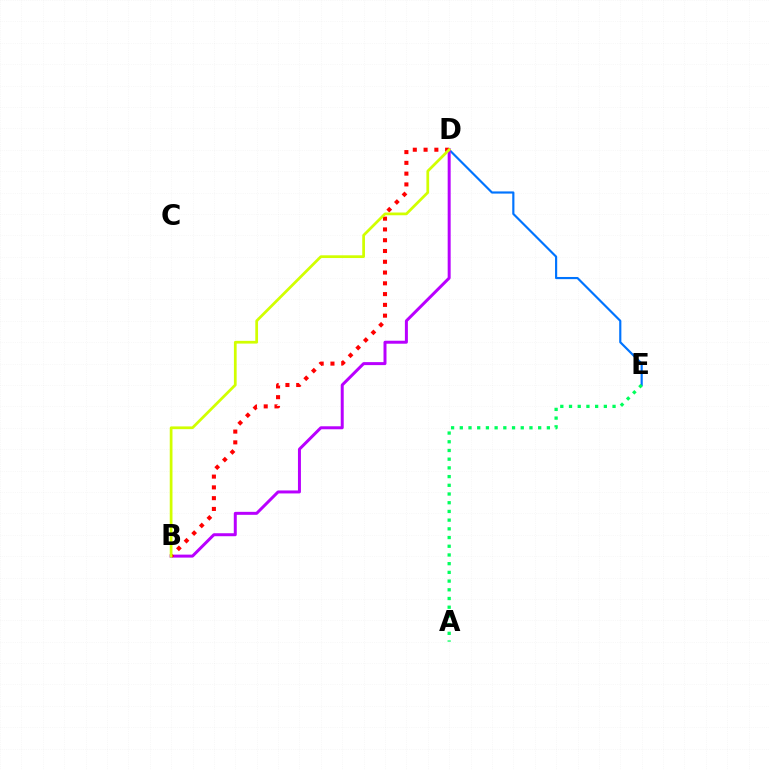{('D', 'E'): [{'color': '#0074ff', 'line_style': 'solid', 'thickness': 1.56}], ('B', 'D'): [{'color': '#b900ff', 'line_style': 'solid', 'thickness': 2.15}, {'color': '#ff0000', 'line_style': 'dotted', 'thickness': 2.93}, {'color': '#d1ff00', 'line_style': 'solid', 'thickness': 1.97}], ('A', 'E'): [{'color': '#00ff5c', 'line_style': 'dotted', 'thickness': 2.37}]}